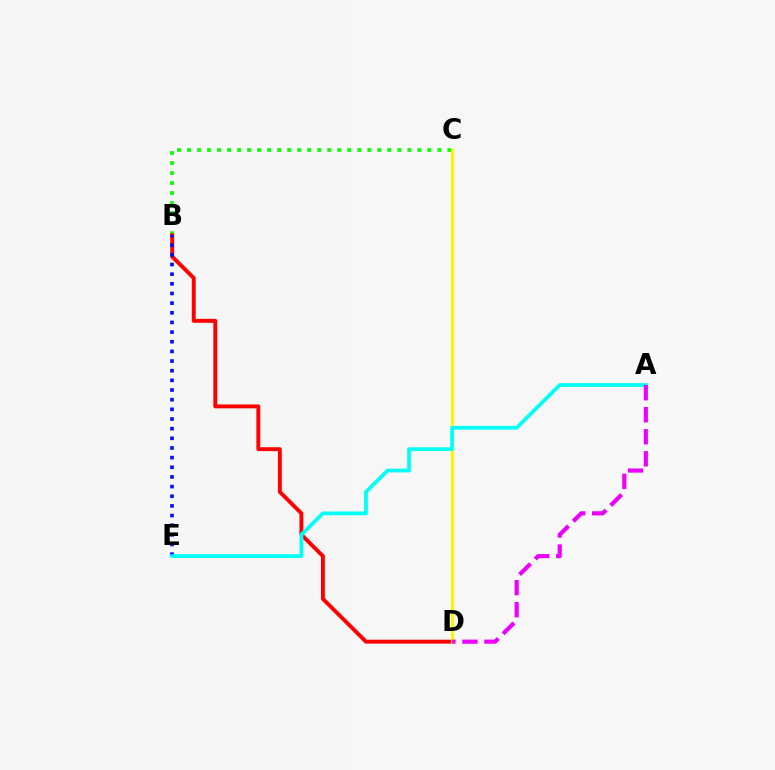{('B', 'C'): [{'color': '#08ff00', 'line_style': 'dotted', 'thickness': 2.72}], ('B', 'D'): [{'color': '#ff0000', 'line_style': 'solid', 'thickness': 2.81}], ('C', 'D'): [{'color': '#fcf500', 'line_style': 'solid', 'thickness': 2.11}], ('B', 'E'): [{'color': '#0010ff', 'line_style': 'dotted', 'thickness': 2.62}], ('A', 'E'): [{'color': '#00fff6', 'line_style': 'solid', 'thickness': 2.69}], ('A', 'D'): [{'color': '#ee00ff', 'line_style': 'dashed', 'thickness': 2.99}]}